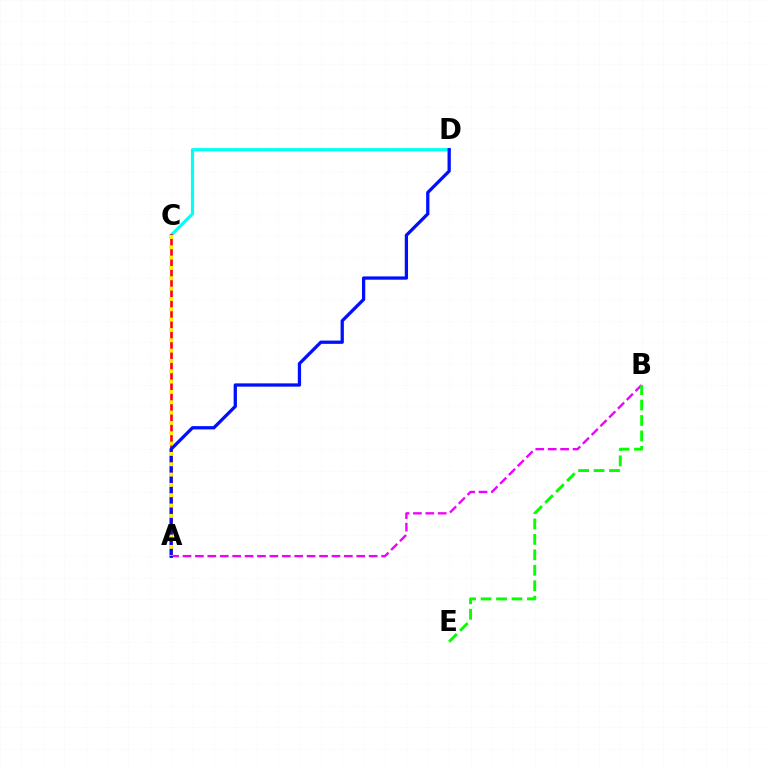{('C', 'D'): [{'color': '#00fff6', 'line_style': 'solid', 'thickness': 2.29}], ('A', 'B'): [{'color': '#ee00ff', 'line_style': 'dashed', 'thickness': 1.69}], ('B', 'E'): [{'color': '#08ff00', 'line_style': 'dashed', 'thickness': 2.1}], ('A', 'C'): [{'color': '#ff0000', 'line_style': 'solid', 'thickness': 1.88}, {'color': '#fcf500', 'line_style': 'dotted', 'thickness': 2.81}], ('A', 'D'): [{'color': '#0010ff', 'line_style': 'solid', 'thickness': 2.36}]}